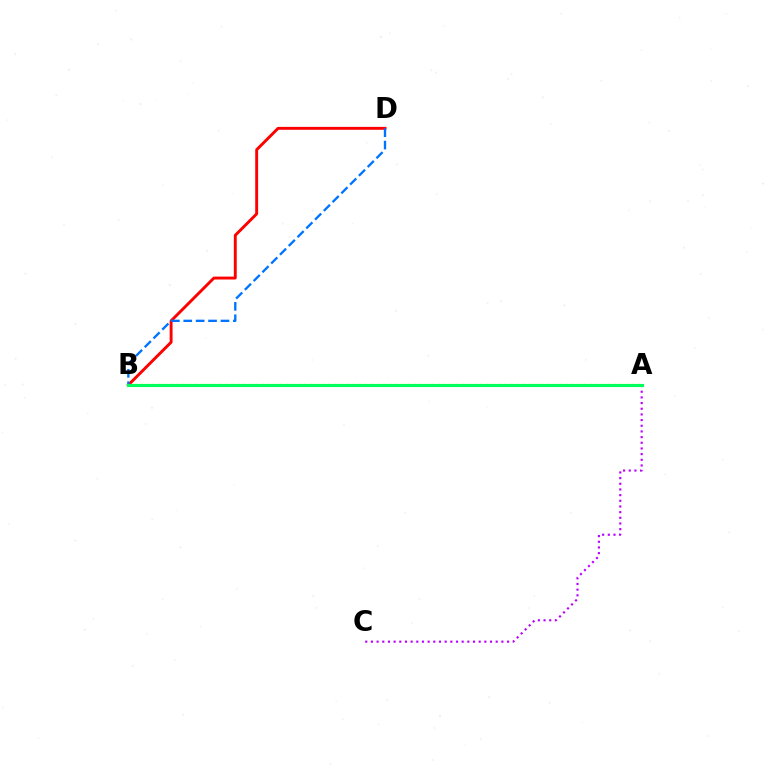{('B', 'D'): [{'color': '#ff0000', 'line_style': 'solid', 'thickness': 2.09}, {'color': '#0074ff', 'line_style': 'dashed', 'thickness': 1.69}], ('A', 'B'): [{'color': '#d1ff00', 'line_style': 'dotted', 'thickness': 1.65}, {'color': '#00ff5c', 'line_style': 'solid', 'thickness': 2.24}], ('A', 'C'): [{'color': '#b900ff', 'line_style': 'dotted', 'thickness': 1.54}]}